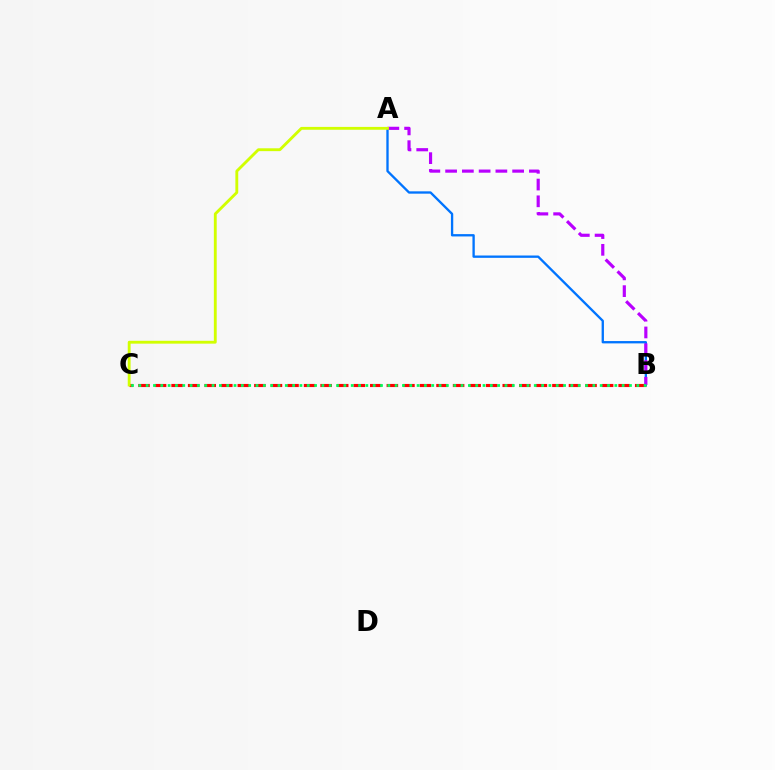{('B', 'C'): [{'color': '#ff0000', 'line_style': 'dashed', 'thickness': 2.25}, {'color': '#00ff5c', 'line_style': 'dotted', 'thickness': 1.99}], ('A', 'B'): [{'color': '#0074ff', 'line_style': 'solid', 'thickness': 1.68}, {'color': '#b900ff', 'line_style': 'dashed', 'thickness': 2.28}], ('A', 'C'): [{'color': '#d1ff00', 'line_style': 'solid', 'thickness': 2.06}]}